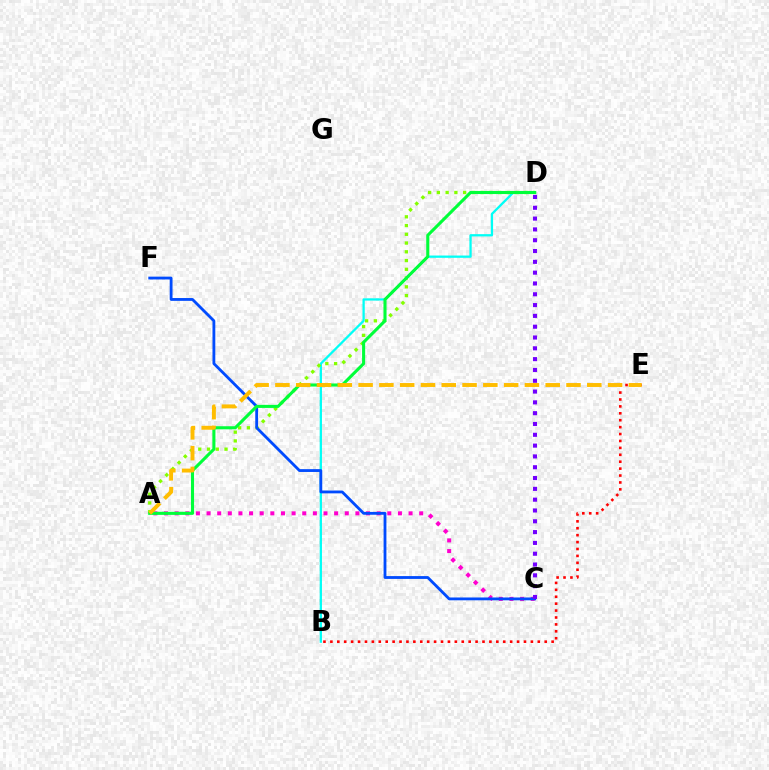{('B', 'D'): [{'color': '#00fff6', 'line_style': 'solid', 'thickness': 1.64}], ('B', 'E'): [{'color': '#ff0000', 'line_style': 'dotted', 'thickness': 1.88}], ('A', 'D'): [{'color': '#84ff00', 'line_style': 'dotted', 'thickness': 2.38}, {'color': '#00ff39', 'line_style': 'solid', 'thickness': 2.21}], ('A', 'C'): [{'color': '#ff00cf', 'line_style': 'dotted', 'thickness': 2.89}], ('C', 'F'): [{'color': '#004bff', 'line_style': 'solid', 'thickness': 2.03}], ('A', 'E'): [{'color': '#ffbd00', 'line_style': 'dashed', 'thickness': 2.82}], ('C', 'D'): [{'color': '#7200ff', 'line_style': 'dotted', 'thickness': 2.94}]}